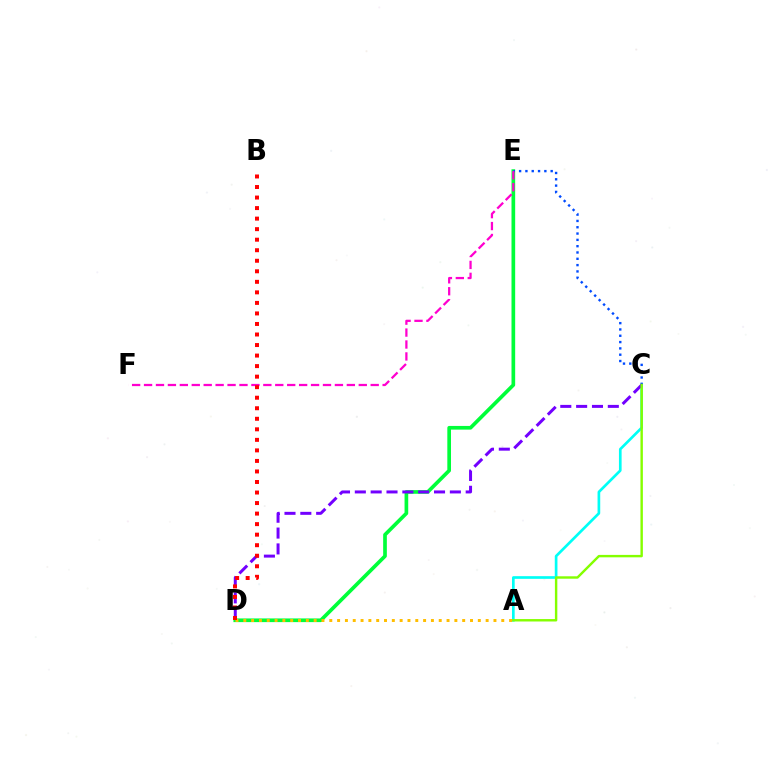{('D', 'E'): [{'color': '#00ff39', 'line_style': 'solid', 'thickness': 2.65}], ('A', 'C'): [{'color': '#00fff6', 'line_style': 'solid', 'thickness': 1.92}, {'color': '#84ff00', 'line_style': 'solid', 'thickness': 1.74}], ('C', 'E'): [{'color': '#004bff', 'line_style': 'dotted', 'thickness': 1.71}], ('C', 'D'): [{'color': '#7200ff', 'line_style': 'dashed', 'thickness': 2.15}], ('A', 'D'): [{'color': '#ffbd00', 'line_style': 'dotted', 'thickness': 2.12}], ('E', 'F'): [{'color': '#ff00cf', 'line_style': 'dashed', 'thickness': 1.62}], ('B', 'D'): [{'color': '#ff0000', 'line_style': 'dotted', 'thickness': 2.86}]}